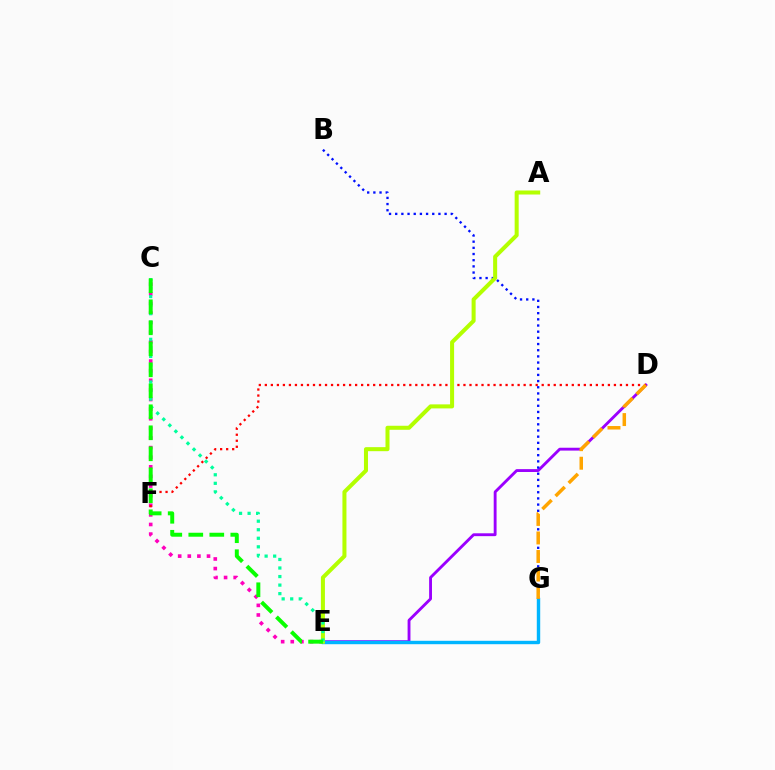{('C', 'E'): [{'color': '#ff00bd', 'line_style': 'dotted', 'thickness': 2.61}, {'color': '#00ff9d', 'line_style': 'dotted', 'thickness': 2.32}, {'color': '#08ff00', 'line_style': 'dashed', 'thickness': 2.85}], ('D', 'E'): [{'color': '#9b00ff', 'line_style': 'solid', 'thickness': 2.06}], ('D', 'F'): [{'color': '#ff0000', 'line_style': 'dotted', 'thickness': 1.64}], ('E', 'G'): [{'color': '#00b5ff', 'line_style': 'solid', 'thickness': 2.45}], ('B', 'G'): [{'color': '#0010ff', 'line_style': 'dotted', 'thickness': 1.68}], ('A', 'E'): [{'color': '#b3ff00', 'line_style': 'solid', 'thickness': 2.9}], ('D', 'G'): [{'color': '#ffa500', 'line_style': 'dashed', 'thickness': 2.52}]}